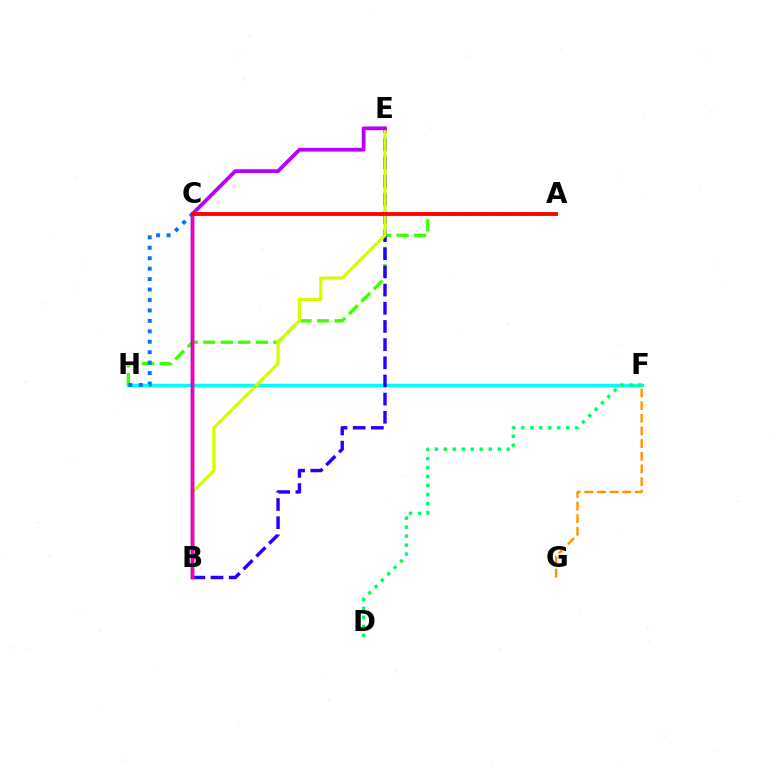{('F', 'H'): [{'color': '#00fff6', 'line_style': 'solid', 'thickness': 2.49}], ('A', 'H'): [{'color': '#3dff00', 'line_style': 'dashed', 'thickness': 2.38}], ('B', 'E'): [{'color': '#2500ff', 'line_style': 'dashed', 'thickness': 2.47}, {'color': '#d1ff00', 'line_style': 'solid', 'thickness': 2.34}, {'color': '#b900ff', 'line_style': 'solid', 'thickness': 2.7}], ('C', 'H'): [{'color': '#0074ff', 'line_style': 'dotted', 'thickness': 2.84}], ('B', 'C'): [{'color': '#ff00ac', 'line_style': 'solid', 'thickness': 1.54}], ('A', 'C'): [{'color': '#ff0000', 'line_style': 'solid', 'thickness': 2.76}], ('F', 'G'): [{'color': '#ff9400', 'line_style': 'dashed', 'thickness': 1.72}], ('D', 'F'): [{'color': '#00ff5c', 'line_style': 'dotted', 'thickness': 2.44}]}